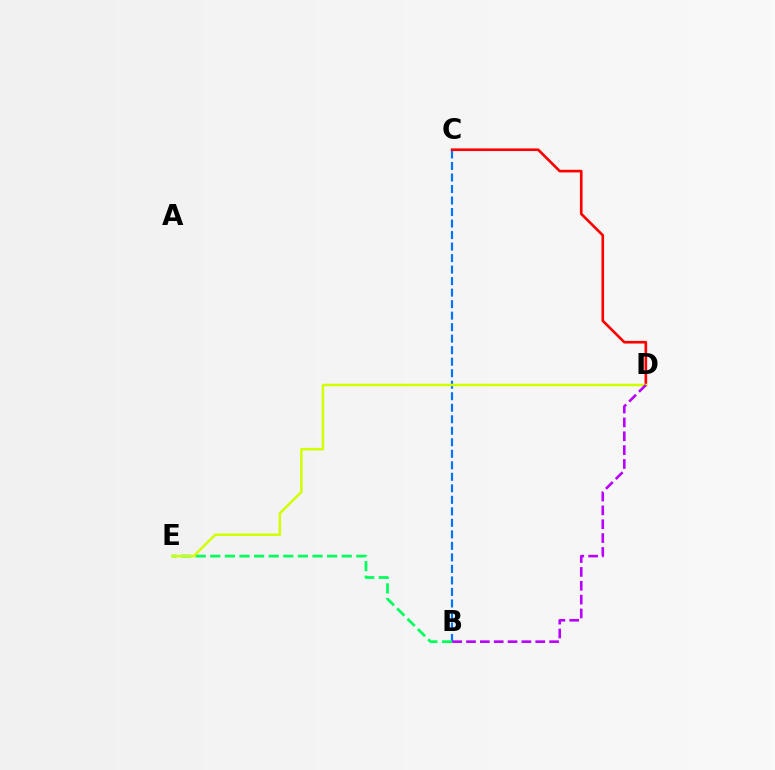{('B', 'C'): [{'color': '#0074ff', 'line_style': 'dashed', 'thickness': 1.56}], ('C', 'D'): [{'color': '#ff0000', 'line_style': 'solid', 'thickness': 1.9}], ('B', 'E'): [{'color': '#00ff5c', 'line_style': 'dashed', 'thickness': 1.98}], ('D', 'E'): [{'color': '#d1ff00', 'line_style': 'solid', 'thickness': 1.79}], ('B', 'D'): [{'color': '#b900ff', 'line_style': 'dashed', 'thickness': 1.88}]}